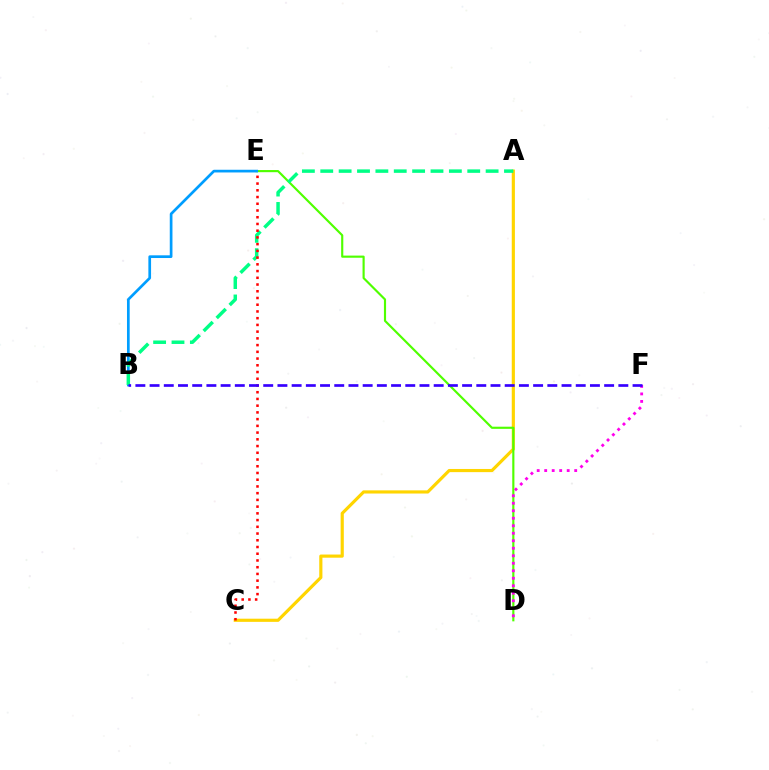{('A', 'C'): [{'color': '#ffd500', 'line_style': 'solid', 'thickness': 2.28}], ('D', 'E'): [{'color': '#4fff00', 'line_style': 'solid', 'thickness': 1.55}], ('B', 'E'): [{'color': '#009eff', 'line_style': 'solid', 'thickness': 1.94}], ('A', 'B'): [{'color': '#00ff86', 'line_style': 'dashed', 'thickness': 2.5}], ('D', 'F'): [{'color': '#ff00ed', 'line_style': 'dotted', 'thickness': 2.04}], ('C', 'E'): [{'color': '#ff0000', 'line_style': 'dotted', 'thickness': 1.83}], ('B', 'F'): [{'color': '#3700ff', 'line_style': 'dashed', 'thickness': 1.93}]}